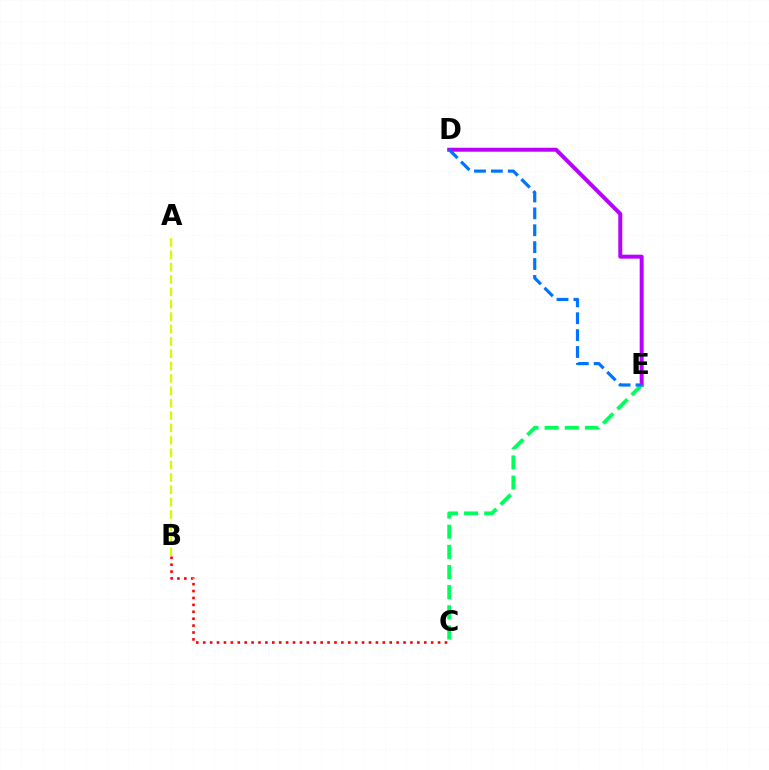{('A', 'B'): [{'color': '#d1ff00', 'line_style': 'dashed', 'thickness': 1.68}], ('D', 'E'): [{'color': '#b900ff', 'line_style': 'solid', 'thickness': 2.85}, {'color': '#0074ff', 'line_style': 'dashed', 'thickness': 2.29}], ('C', 'E'): [{'color': '#00ff5c', 'line_style': 'dashed', 'thickness': 2.74}], ('B', 'C'): [{'color': '#ff0000', 'line_style': 'dotted', 'thickness': 1.88}]}